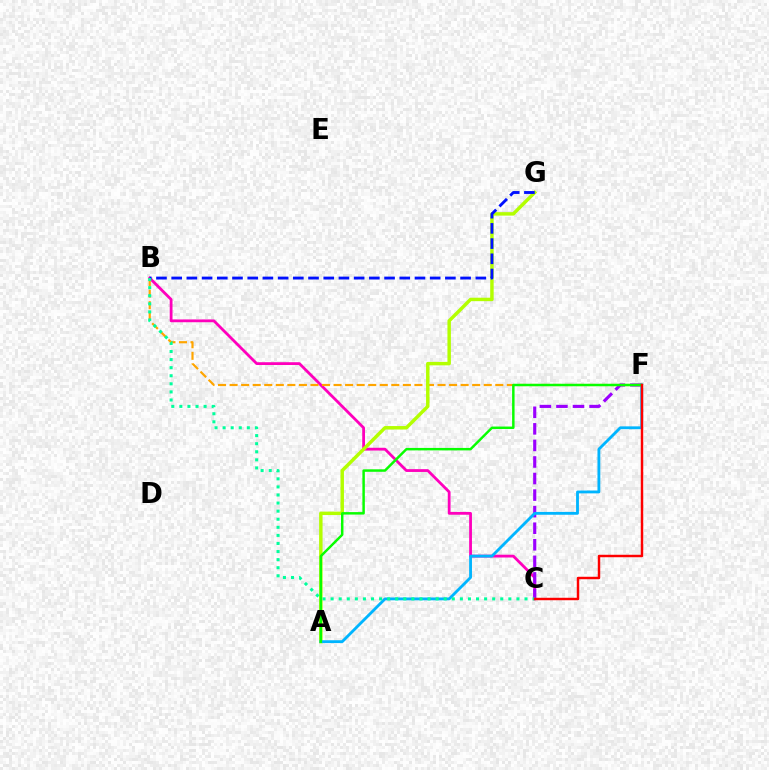{('B', 'C'): [{'color': '#ff00bd', 'line_style': 'solid', 'thickness': 2.01}, {'color': '#00ff9d', 'line_style': 'dotted', 'thickness': 2.19}], ('C', 'F'): [{'color': '#9b00ff', 'line_style': 'dashed', 'thickness': 2.25}, {'color': '#ff0000', 'line_style': 'solid', 'thickness': 1.77}], ('B', 'F'): [{'color': '#ffa500', 'line_style': 'dashed', 'thickness': 1.57}], ('A', 'G'): [{'color': '#b3ff00', 'line_style': 'solid', 'thickness': 2.48}], ('B', 'G'): [{'color': '#0010ff', 'line_style': 'dashed', 'thickness': 2.07}], ('A', 'F'): [{'color': '#00b5ff', 'line_style': 'solid', 'thickness': 2.04}, {'color': '#08ff00', 'line_style': 'solid', 'thickness': 1.77}]}